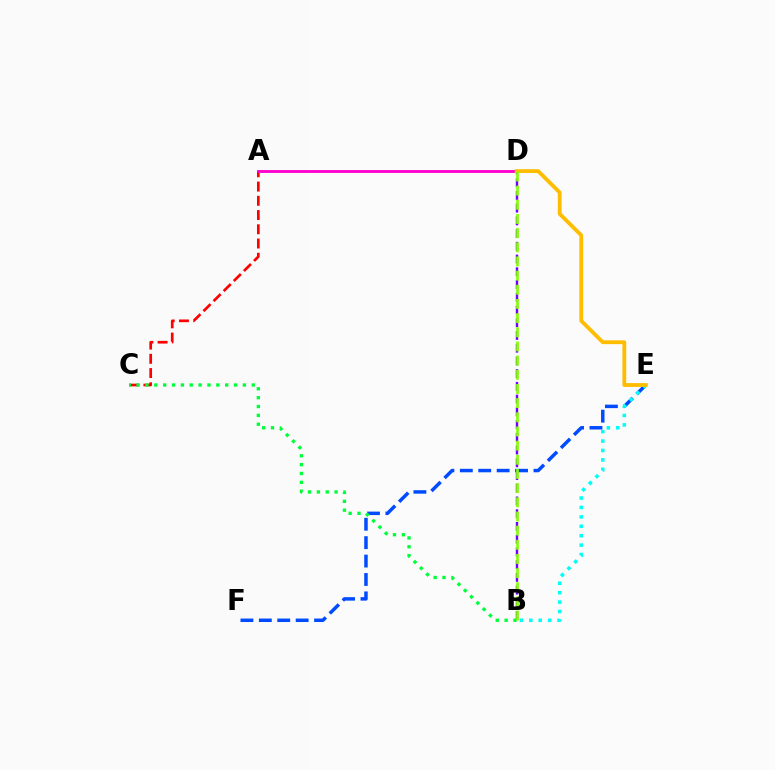{('B', 'D'): [{'color': '#7200ff', 'line_style': 'dashed', 'thickness': 1.73}, {'color': '#84ff00', 'line_style': 'dashed', 'thickness': 1.92}], ('A', 'C'): [{'color': '#ff0000', 'line_style': 'dashed', 'thickness': 1.94}], ('E', 'F'): [{'color': '#004bff', 'line_style': 'dashed', 'thickness': 2.5}], ('B', 'E'): [{'color': '#00fff6', 'line_style': 'dotted', 'thickness': 2.56}], ('A', 'D'): [{'color': '#ff00cf', 'line_style': 'solid', 'thickness': 2.05}], ('B', 'C'): [{'color': '#00ff39', 'line_style': 'dotted', 'thickness': 2.41}], ('D', 'E'): [{'color': '#ffbd00', 'line_style': 'solid', 'thickness': 2.75}]}